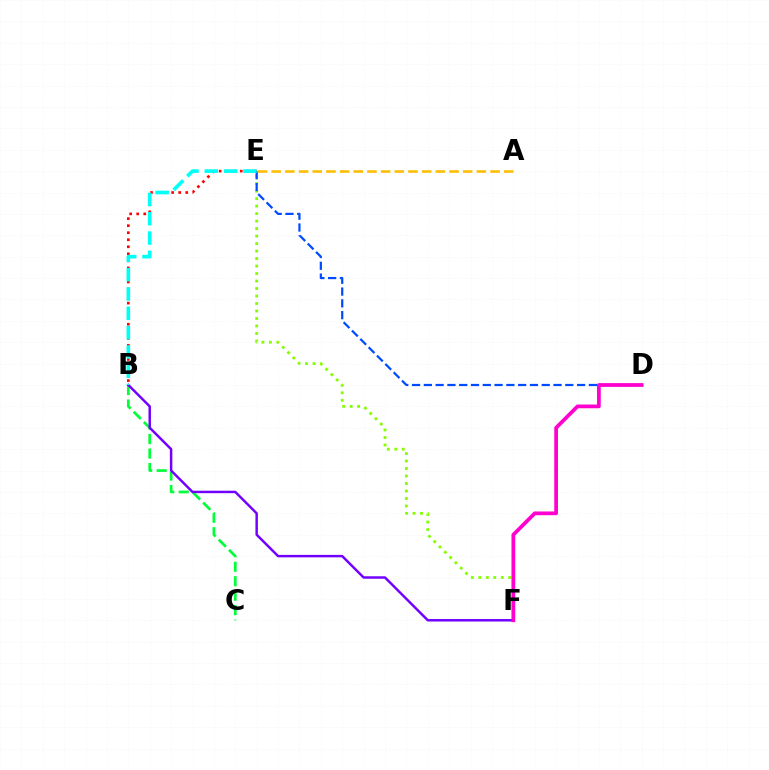{('B', 'C'): [{'color': '#00ff39', 'line_style': 'dashed', 'thickness': 1.97}], ('E', 'F'): [{'color': '#84ff00', 'line_style': 'dotted', 'thickness': 2.04}], ('B', 'E'): [{'color': '#ff0000', 'line_style': 'dotted', 'thickness': 1.91}, {'color': '#00fff6', 'line_style': 'dashed', 'thickness': 2.63}], ('B', 'F'): [{'color': '#7200ff', 'line_style': 'solid', 'thickness': 1.78}], ('D', 'E'): [{'color': '#004bff', 'line_style': 'dashed', 'thickness': 1.6}], ('A', 'E'): [{'color': '#ffbd00', 'line_style': 'dashed', 'thickness': 1.86}], ('D', 'F'): [{'color': '#ff00cf', 'line_style': 'solid', 'thickness': 2.69}]}